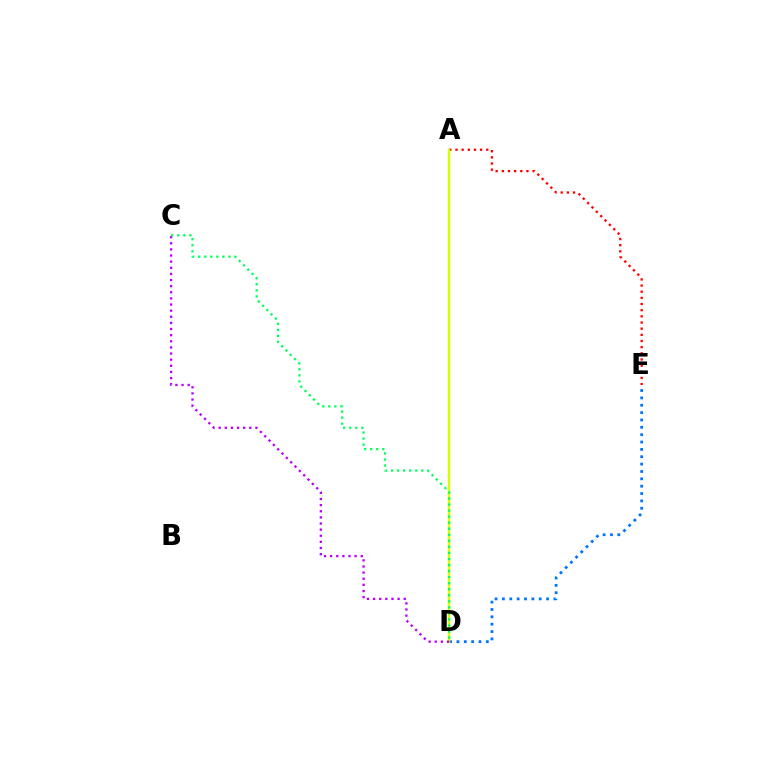{('A', 'E'): [{'color': '#ff0000', 'line_style': 'dotted', 'thickness': 1.67}], ('D', 'E'): [{'color': '#0074ff', 'line_style': 'dotted', 'thickness': 2.0}], ('A', 'D'): [{'color': '#d1ff00', 'line_style': 'solid', 'thickness': 1.72}], ('C', 'D'): [{'color': '#b900ff', 'line_style': 'dotted', 'thickness': 1.66}, {'color': '#00ff5c', 'line_style': 'dotted', 'thickness': 1.64}]}